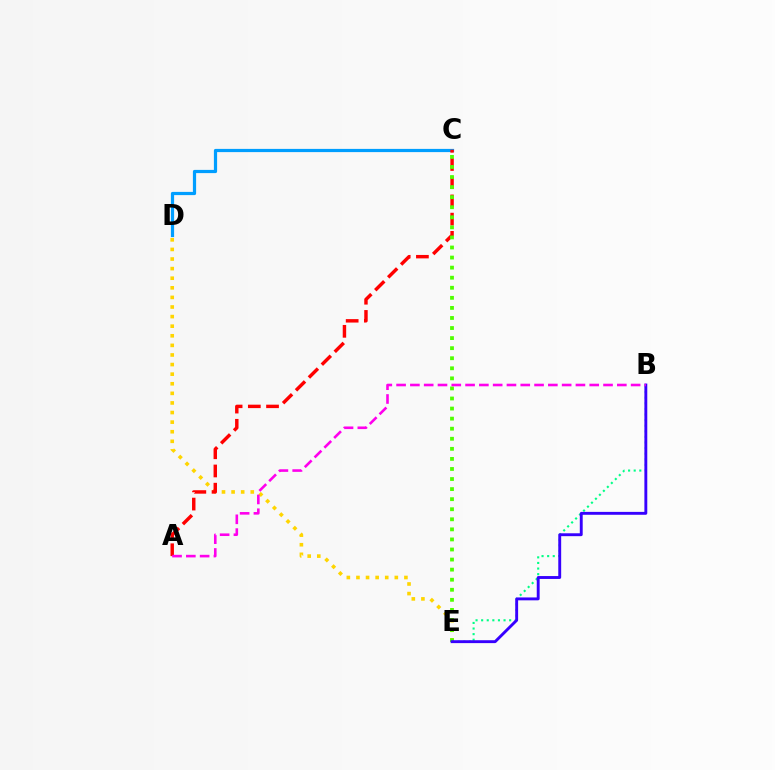{('D', 'E'): [{'color': '#ffd500', 'line_style': 'dotted', 'thickness': 2.61}], ('C', 'D'): [{'color': '#009eff', 'line_style': 'solid', 'thickness': 2.31}], ('A', 'C'): [{'color': '#ff0000', 'line_style': 'dashed', 'thickness': 2.47}], ('C', 'E'): [{'color': '#4fff00', 'line_style': 'dotted', 'thickness': 2.74}], ('B', 'E'): [{'color': '#00ff86', 'line_style': 'dotted', 'thickness': 1.52}, {'color': '#3700ff', 'line_style': 'solid', 'thickness': 2.08}], ('A', 'B'): [{'color': '#ff00ed', 'line_style': 'dashed', 'thickness': 1.87}]}